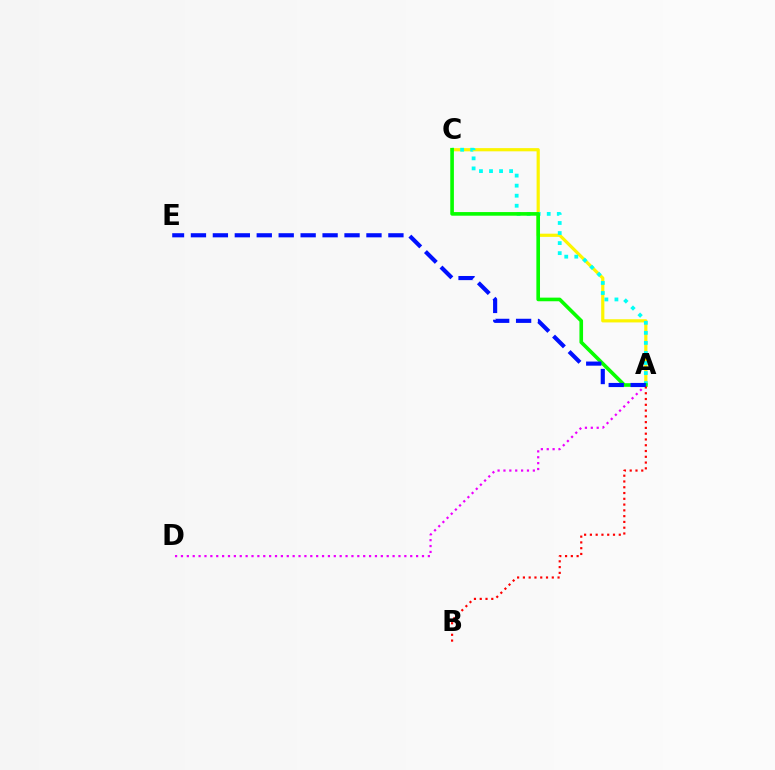{('A', 'C'): [{'color': '#fcf500', 'line_style': 'solid', 'thickness': 2.3}, {'color': '#00fff6', 'line_style': 'dotted', 'thickness': 2.73}, {'color': '#08ff00', 'line_style': 'solid', 'thickness': 2.61}], ('A', 'D'): [{'color': '#ee00ff', 'line_style': 'dotted', 'thickness': 1.6}], ('A', 'B'): [{'color': '#ff0000', 'line_style': 'dotted', 'thickness': 1.57}], ('A', 'E'): [{'color': '#0010ff', 'line_style': 'dashed', 'thickness': 2.98}]}